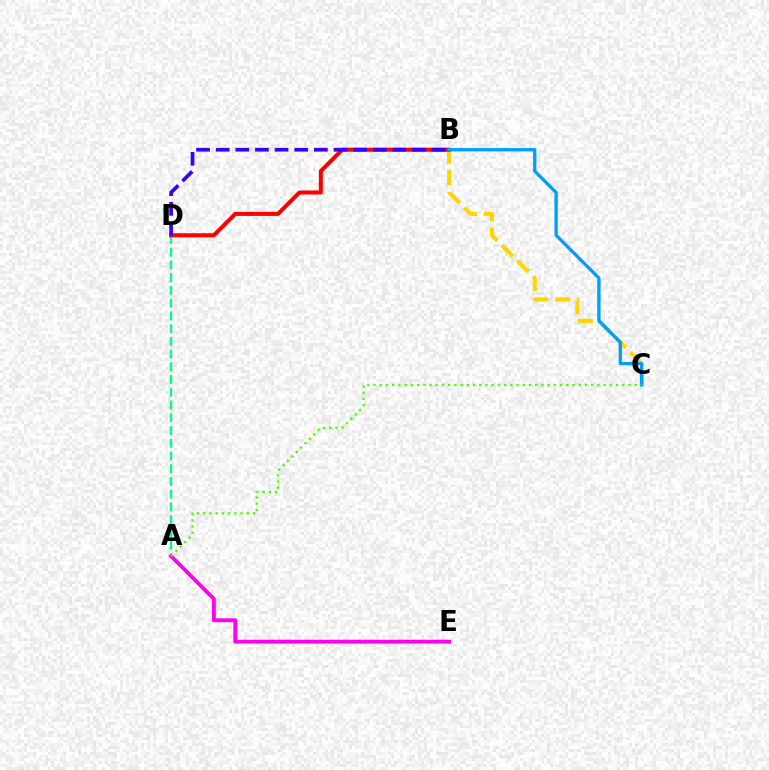{('A', 'D'): [{'color': '#00ff86', 'line_style': 'dashed', 'thickness': 1.73}], ('B', 'C'): [{'color': '#ffd500', 'line_style': 'dashed', 'thickness': 2.98}, {'color': '#009eff', 'line_style': 'solid', 'thickness': 2.38}], ('A', 'E'): [{'color': '#ff00ed', 'line_style': 'solid', 'thickness': 2.77}], ('B', 'D'): [{'color': '#ff0000', 'line_style': 'solid', 'thickness': 2.91}, {'color': '#3700ff', 'line_style': 'dashed', 'thickness': 2.67}], ('A', 'C'): [{'color': '#4fff00', 'line_style': 'dotted', 'thickness': 1.69}]}